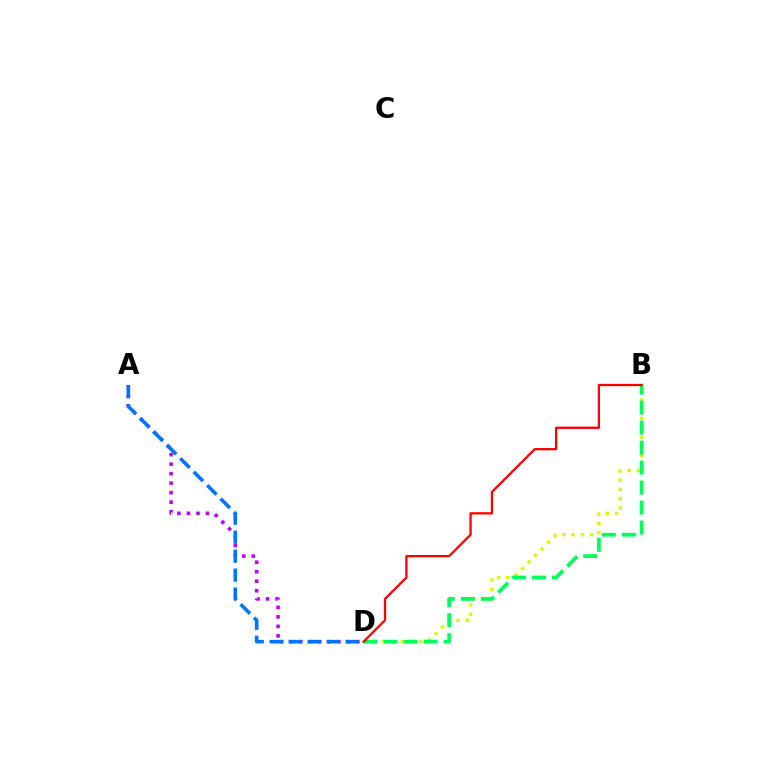{('A', 'D'): [{'color': '#b900ff', 'line_style': 'dotted', 'thickness': 2.58}, {'color': '#0074ff', 'line_style': 'dashed', 'thickness': 2.58}], ('B', 'D'): [{'color': '#d1ff00', 'line_style': 'dotted', 'thickness': 2.51}, {'color': '#00ff5c', 'line_style': 'dashed', 'thickness': 2.72}, {'color': '#ff0000', 'line_style': 'solid', 'thickness': 1.64}]}